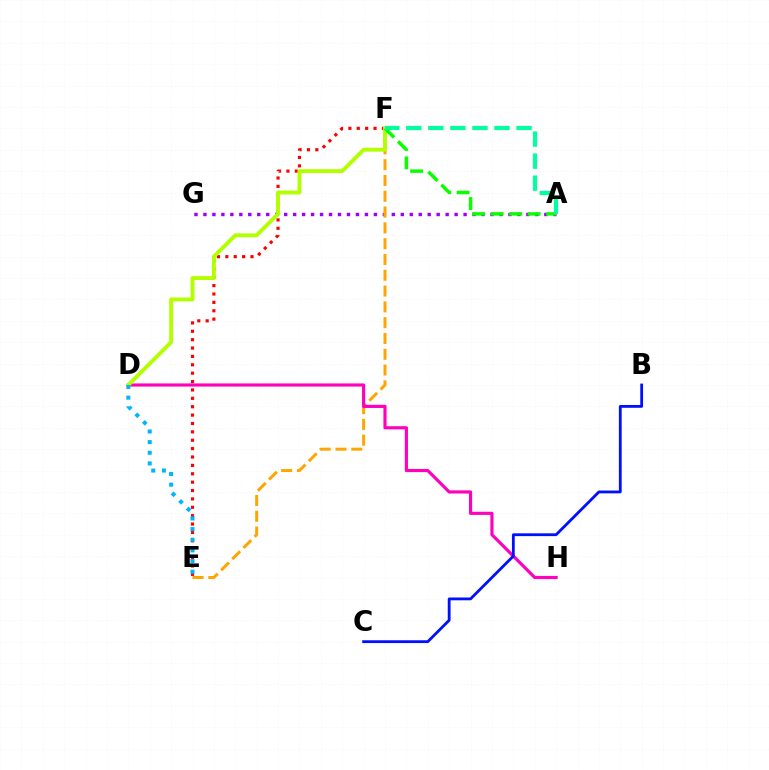{('A', 'G'): [{'color': '#9b00ff', 'line_style': 'dotted', 'thickness': 2.44}], ('E', 'F'): [{'color': '#ffa500', 'line_style': 'dashed', 'thickness': 2.15}, {'color': '#ff0000', 'line_style': 'dotted', 'thickness': 2.28}], ('D', 'H'): [{'color': '#ff00bd', 'line_style': 'solid', 'thickness': 2.27}], ('B', 'C'): [{'color': '#0010ff', 'line_style': 'solid', 'thickness': 2.02}], ('D', 'F'): [{'color': '#b3ff00', 'line_style': 'solid', 'thickness': 2.81}], ('A', 'F'): [{'color': '#08ff00', 'line_style': 'dashed', 'thickness': 2.51}, {'color': '#00ff9d', 'line_style': 'dashed', 'thickness': 3.0}], ('D', 'E'): [{'color': '#00b5ff', 'line_style': 'dotted', 'thickness': 2.9}]}